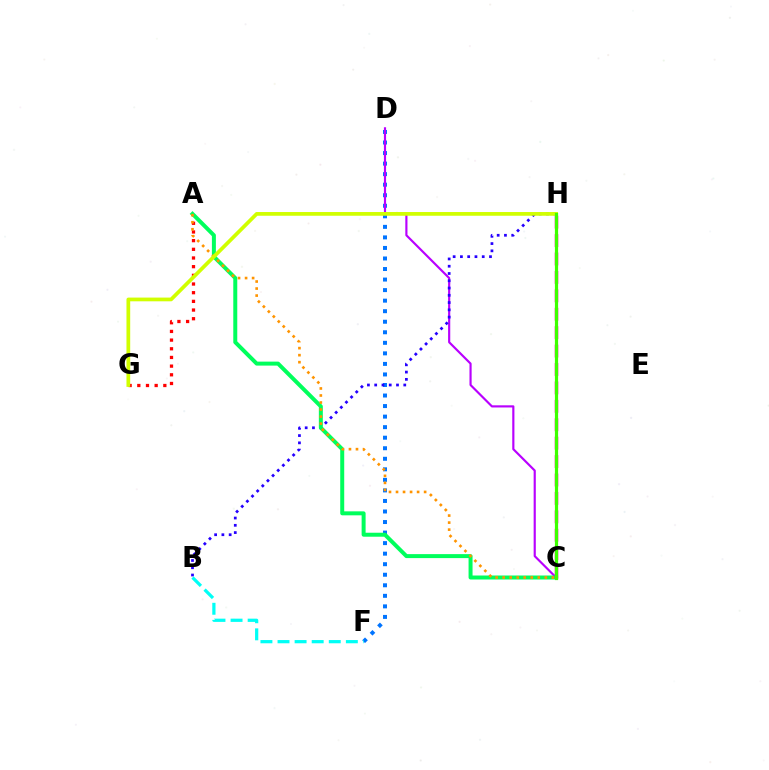{('D', 'F'): [{'color': '#0074ff', 'line_style': 'dotted', 'thickness': 2.86}], ('C', 'D'): [{'color': '#b900ff', 'line_style': 'solid', 'thickness': 1.55}], ('B', 'H'): [{'color': '#2500ff', 'line_style': 'dotted', 'thickness': 1.98}], ('A', 'G'): [{'color': '#ff0000', 'line_style': 'dotted', 'thickness': 2.36}], ('A', 'C'): [{'color': '#00ff5c', 'line_style': 'solid', 'thickness': 2.87}, {'color': '#ff9400', 'line_style': 'dotted', 'thickness': 1.91}], ('C', 'H'): [{'color': '#ff00ac', 'line_style': 'dashed', 'thickness': 2.5}, {'color': '#3dff00', 'line_style': 'solid', 'thickness': 2.31}], ('G', 'H'): [{'color': '#d1ff00', 'line_style': 'solid', 'thickness': 2.68}], ('B', 'F'): [{'color': '#00fff6', 'line_style': 'dashed', 'thickness': 2.32}]}